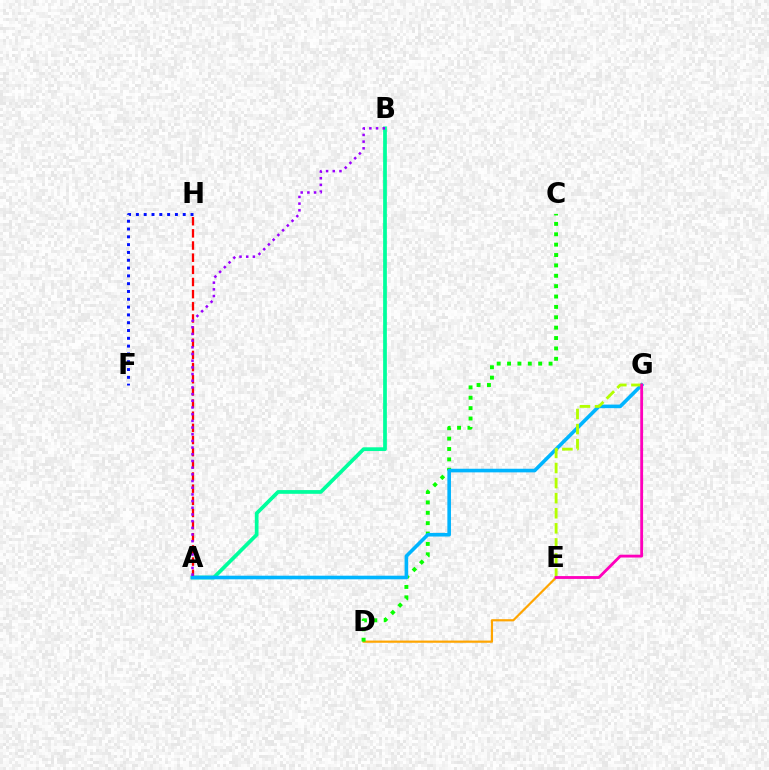{('A', 'B'): [{'color': '#00ff9d', 'line_style': 'solid', 'thickness': 2.69}, {'color': '#9b00ff', 'line_style': 'dotted', 'thickness': 1.82}], ('D', 'E'): [{'color': '#ffa500', 'line_style': 'solid', 'thickness': 1.58}], ('F', 'H'): [{'color': '#0010ff', 'line_style': 'dotted', 'thickness': 2.12}], ('A', 'H'): [{'color': '#ff0000', 'line_style': 'dashed', 'thickness': 1.65}], ('C', 'D'): [{'color': '#08ff00', 'line_style': 'dotted', 'thickness': 2.82}], ('A', 'G'): [{'color': '#00b5ff', 'line_style': 'solid', 'thickness': 2.6}], ('E', 'G'): [{'color': '#b3ff00', 'line_style': 'dashed', 'thickness': 2.05}, {'color': '#ff00bd', 'line_style': 'solid', 'thickness': 2.04}]}